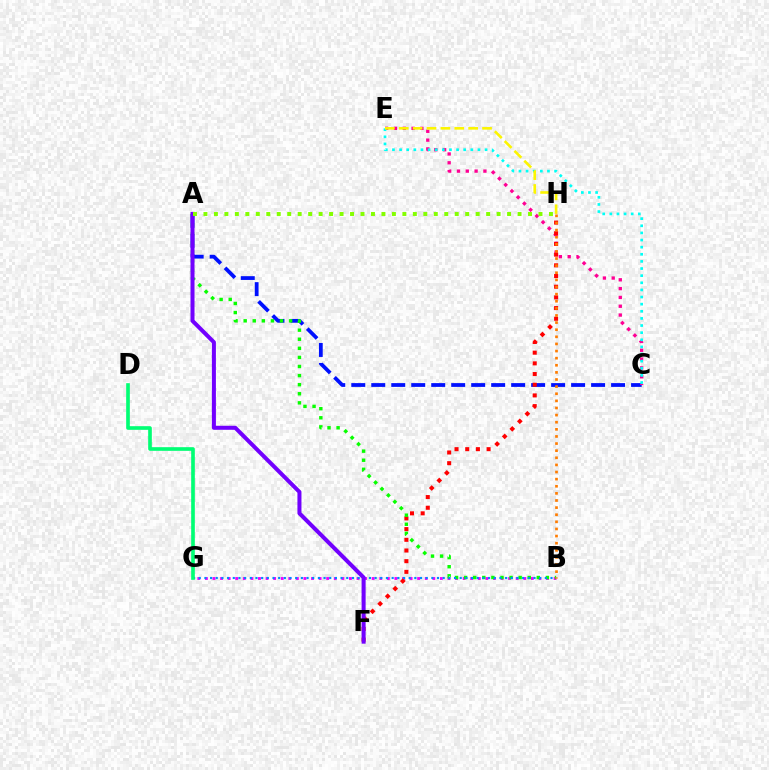{('A', 'C'): [{'color': '#0010ff', 'line_style': 'dashed', 'thickness': 2.71}], ('C', 'E'): [{'color': '#ff0094', 'line_style': 'dotted', 'thickness': 2.39}, {'color': '#00fff6', 'line_style': 'dotted', 'thickness': 1.94}], ('B', 'G'): [{'color': '#ee00ff', 'line_style': 'dotted', 'thickness': 2.06}, {'color': '#008cff', 'line_style': 'dotted', 'thickness': 1.54}], ('F', 'H'): [{'color': '#ff0000', 'line_style': 'dotted', 'thickness': 2.9}], ('A', 'B'): [{'color': '#08ff00', 'line_style': 'dotted', 'thickness': 2.47}], ('E', 'H'): [{'color': '#fcf500', 'line_style': 'dashed', 'thickness': 1.89}], ('D', 'G'): [{'color': '#00ff74', 'line_style': 'solid', 'thickness': 2.63}], ('A', 'F'): [{'color': '#7200ff', 'line_style': 'solid', 'thickness': 2.9}], ('B', 'H'): [{'color': '#ff7c00', 'line_style': 'dotted', 'thickness': 1.93}], ('A', 'H'): [{'color': '#84ff00', 'line_style': 'dotted', 'thickness': 2.84}]}